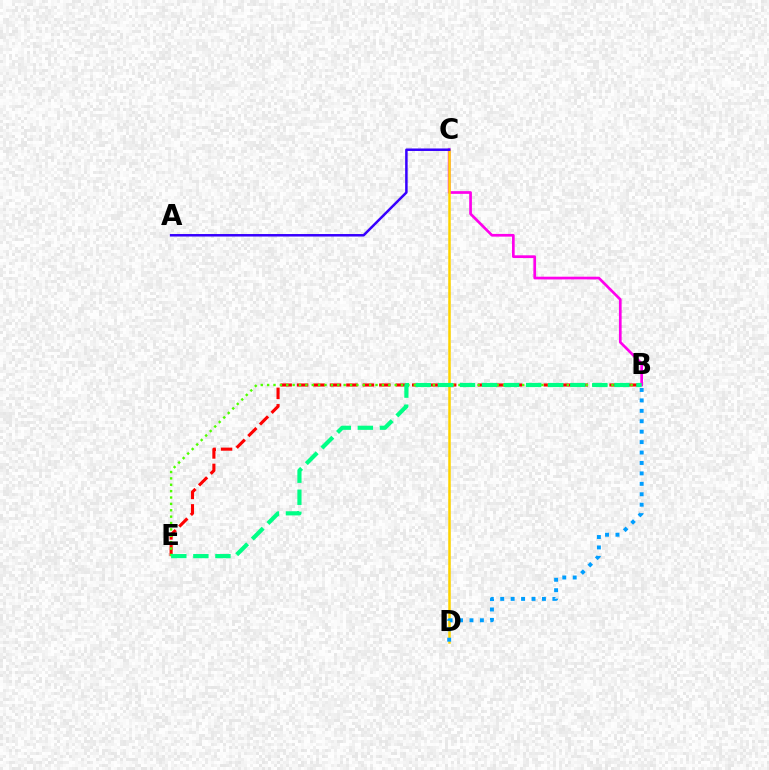{('B', 'C'): [{'color': '#ff00ed', 'line_style': 'solid', 'thickness': 1.95}], ('C', 'D'): [{'color': '#ffd500', 'line_style': 'solid', 'thickness': 1.81}], ('B', 'E'): [{'color': '#ff0000', 'line_style': 'dashed', 'thickness': 2.23}, {'color': '#4fff00', 'line_style': 'dotted', 'thickness': 1.73}, {'color': '#00ff86', 'line_style': 'dashed', 'thickness': 3.0}], ('B', 'D'): [{'color': '#009eff', 'line_style': 'dotted', 'thickness': 2.83}], ('A', 'C'): [{'color': '#3700ff', 'line_style': 'solid', 'thickness': 1.8}]}